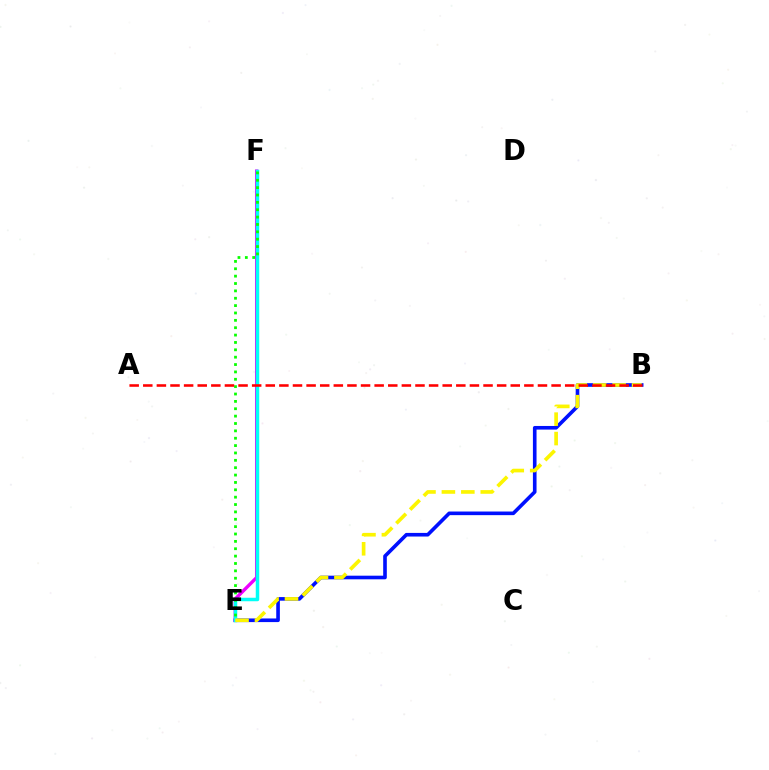{('B', 'E'): [{'color': '#0010ff', 'line_style': 'solid', 'thickness': 2.61}, {'color': '#fcf500', 'line_style': 'dashed', 'thickness': 2.64}], ('E', 'F'): [{'color': '#ee00ff', 'line_style': 'solid', 'thickness': 2.42}, {'color': '#00fff6', 'line_style': 'solid', 'thickness': 2.51}, {'color': '#08ff00', 'line_style': 'dotted', 'thickness': 2.0}], ('A', 'B'): [{'color': '#ff0000', 'line_style': 'dashed', 'thickness': 1.85}]}